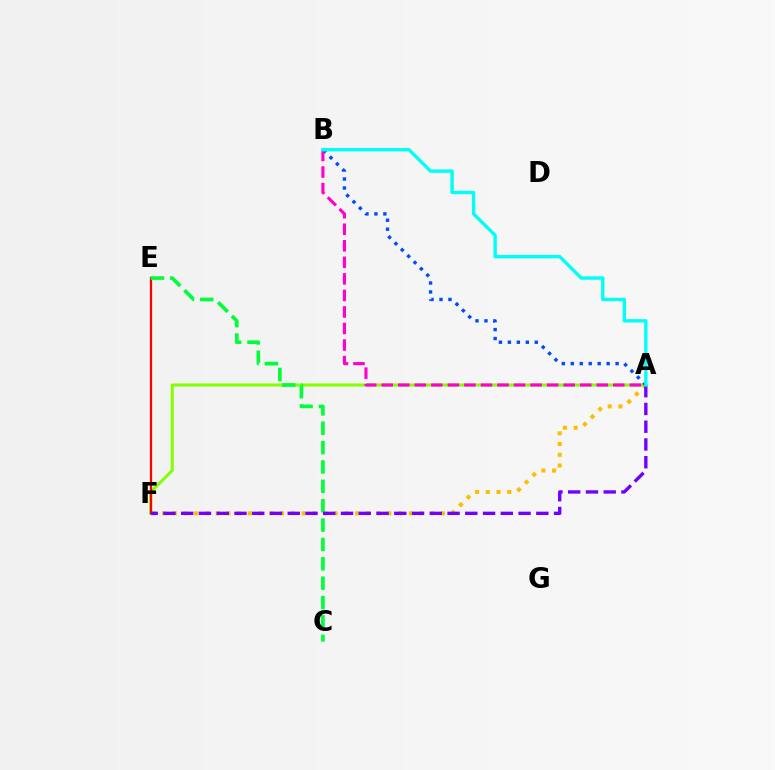{('A', 'F'): [{'color': '#ffbd00', 'line_style': 'dotted', 'thickness': 2.91}, {'color': '#84ff00', 'line_style': 'solid', 'thickness': 2.19}, {'color': '#7200ff', 'line_style': 'dashed', 'thickness': 2.41}], ('A', 'B'): [{'color': '#004bff', 'line_style': 'dotted', 'thickness': 2.44}, {'color': '#ff00cf', 'line_style': 'dashed', 'thickness': 2.25}, {'color': '#00fff6', 'line_style': 'solid', 'thickness': 2.43}], ('E', 'F'): [{'color': '#ff0000', 'line_style': 'solid', 'thickness': 1.63}], ('C', 'E'): [{'color': '#00ff39', 'line_style': 'dashed', 'thickness': 2.63}]}